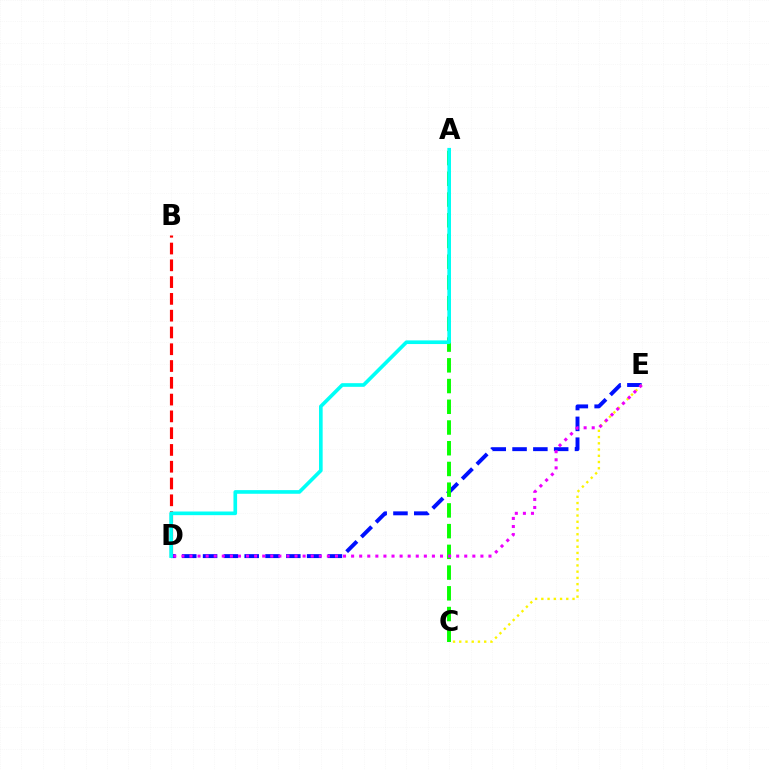{('B', 'D'): [{'color': '#ff0000', 'line_style': 'dashed', 'thickness': 2.28}], ('D', 'E'): [{'color': '#0010ff', 'line_style': 'dashed', 'thickness': 2.83}, {'color': '#ee00ff', 'line_style': 'dotted', 'thickness': 2.2}], ('A', 'C'): [{'color': '#08ff00', 'line_style': 'dashed', 'thickness': 2.82}], ('C', 'E'): [{'color': '#fcf500', 'line_style': 'dotted', 'thickness': 1.69}], ('A', 'D'): [{'color': '#00fff6', 'line_style': 'solid', 'thickness': 2.63}]}